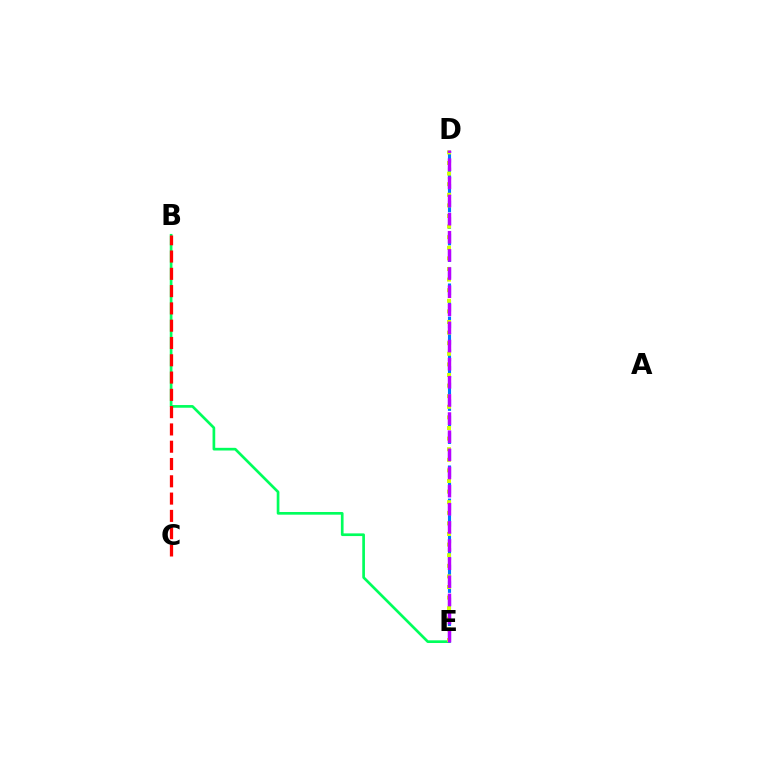{('B', 'E'): [{'color': '#00ff5c', 'line_style': 'solid', 'thickness': 1.93}], ('D', 'E'): [{'color': '#0074ff', 'line_style': 'dashed', 'thickness': 2.25}, {'color': '#d1ff00', 'line_style': 'dotted', 'thickness': 2.88}, {'color': '#b900ff', 'line_style': 'dashed', 'thickness': 2.46}], ('B', 'C'): [{'color': '#ff0000', 'line_style': 'dashed', 'thickness': 2.35}]}